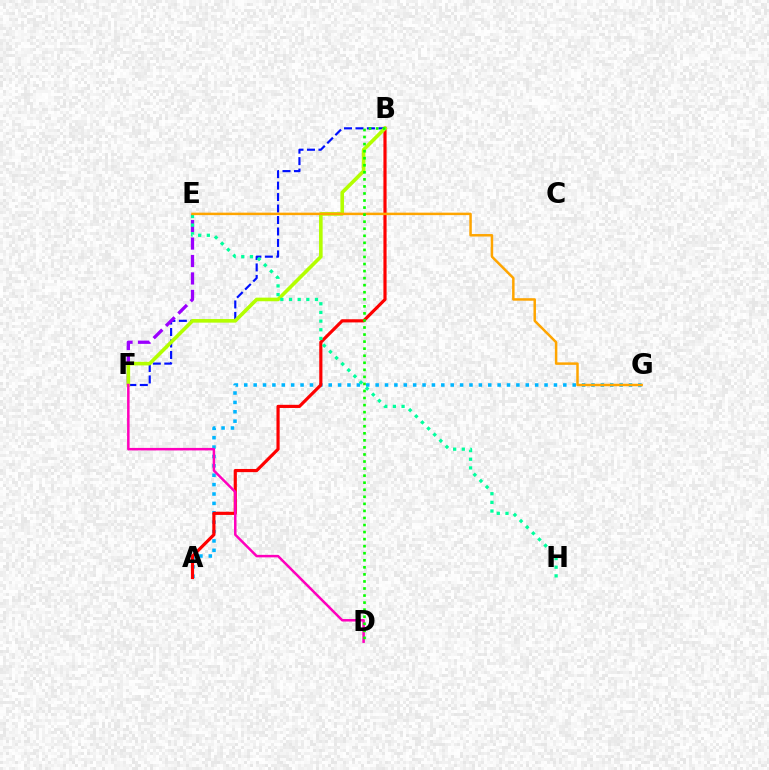{('A', 'G'): [{'color': '#00b5ff', 'line_style': 'dotted', 'thickness': 2.55}], ('A', 'B'): [{'color': '#ff0000', 'line_style': 'solid', 'thickness': 2.28}], ('B', 'F'): [{'color': '#0010ff', 'line_style': 'dashed', 'thickness': 1.56}, {'color': '#b3ff00', 'line_style': 'solid', 'thickness': 2.6}], ('E', 'F'): [{'color': '#9b00ff', 'line_style': 'dashed', 'thickness': 2.37}], ('D', 'F'): [{'color': '#ff00bd', 'line_style': 'solid', 'thickness': 1.8}], ('E', 'H'): [{'color': '#00ff9d', 'line_style': 'dotted', 'thickness': 2.35}], ('E', 'G'): [{'color': '#ffa500', 'line_style': 'solid', 'thickness': 1.79}], ('B', 'D'): [{'color': '#08ff00', 'line_style': 'dotted', 'thickness': 1.92}]}